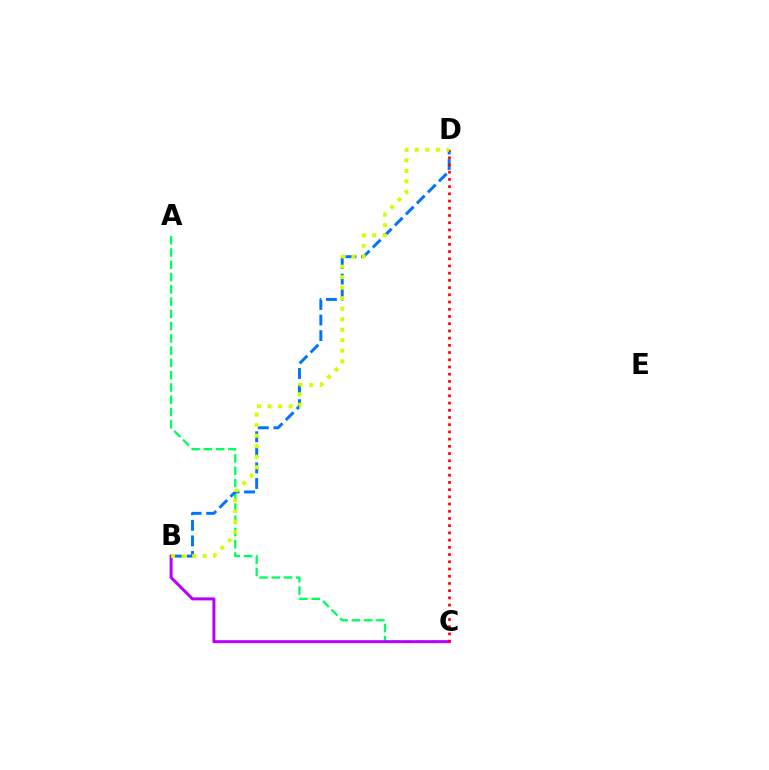{('A', 'C'): [{'color': '#00ff5c', 'line_style': 'dashed', 'thickness': 1.67}], ('B', 'C'): [{'color': '#b900ff', 'line_style': 'solid', 'thickness': 2.16}], ('B', 'D'): [{'color': '#0074ff', 'line_style': 'dashed', 'thickness': 2.12}, {'color': '#d1ff00', 'line_style': 'dotted', 'thickness': 2.86}], ('C', 'D'): [{'color': '#ff0000', 'line_style': 'dotted', 'thickness': 1.96}]}